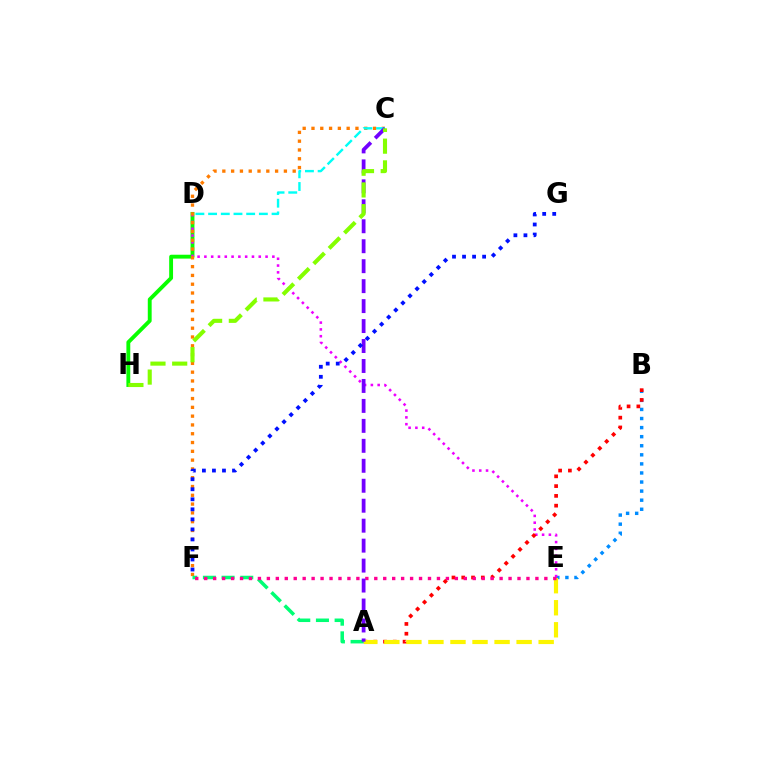{('D', 'H'): [{'color': '#08ff00', 'line_style': 'solid', 'thickness': 2.79}], ('B', 'E'): [{'color': '#008cff', 'line_style': 'dotted', 'thickness': 2.47}], ('D', 'E'): [{'color': '#ee00ff', 'line_style': 'dotted', 'thickness': 1.85}], ('C', 'F'): [{'color': '#ff7c00', 'line_style': 'dotted', 'thickness': 2.39}], ('A', 'B'): [{'color': '#ff0000', 'line_style': 'dotted', 'thickness': 2.66}], ('C', 'D'): [{'color': '#00fff6', 'line_style': 'dashed', 'thickness': 1.72}], ('A', 'F'): [{'color': '#00ff74', 'line_style': 'dashed', 'thickness': 2.54}], ('A', 'E'): [{'color': '#fcf500', 'line_style': 'dashed', 'thickness': 2.99}], ('E', 'F'): [{'color': '#ff0094', 'line_style': 'dotted', 'thickness': 2.43}], ('A', 'C'): [{'color': '#7200ff', 'line_style': 'dashed', 'thickness': 2.71}], ('F', 'G'): [{'color': '#0010ff', 'line_style': 'dotted', 'thickness': 2.73}], ('C', 'H'): [{'color': '#84ff00', 'line_style': 'dashed', 'thickness': 2.95}]}